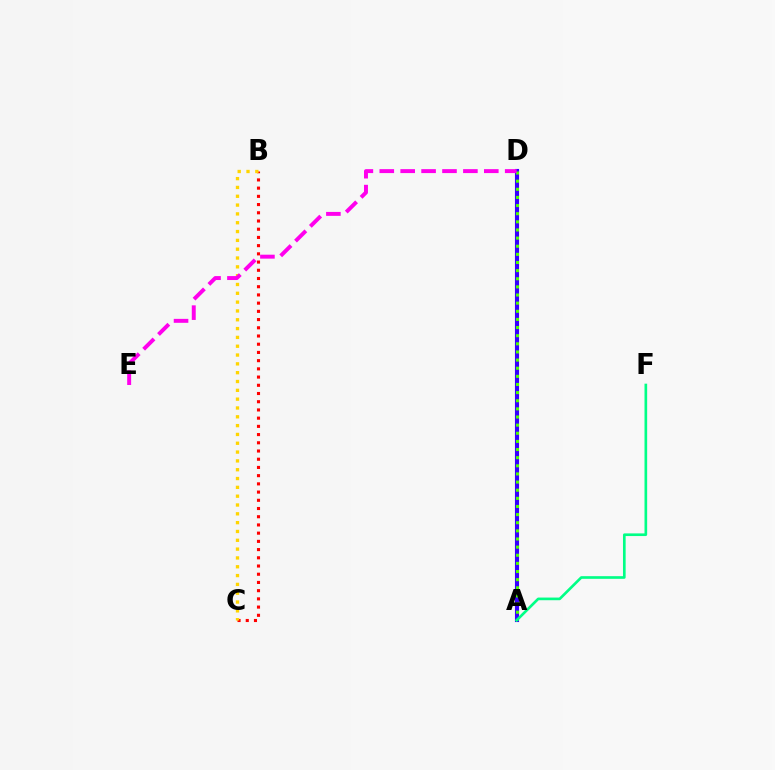{('A', 'D'): [{'color': '#009eff', 'line_style': 'dotted', 'thickness': 1.7}, {'color': '#3700ff', 'line_style': 'solid', 'thickness': 2.95}, {'color': '#4fff00', 'line_style': 'dotted', 'thickness': 2.21}], ('B', 'C'): [{'color': '#ff0000', 'line_style': 'dotted', 'thickness': 2.23}, {'color': '#ffd500', 'line_style': 'dotted', 'thickness': 2.4}], ('D', 'E'): [{'color': '#ff00ed', 'line_style': 'dashed', 'thickness': 2.84}], ('A', 'F'): [{'color': '#00ff86', 'line_style': 'solid', 'thickness': 1.91}]}